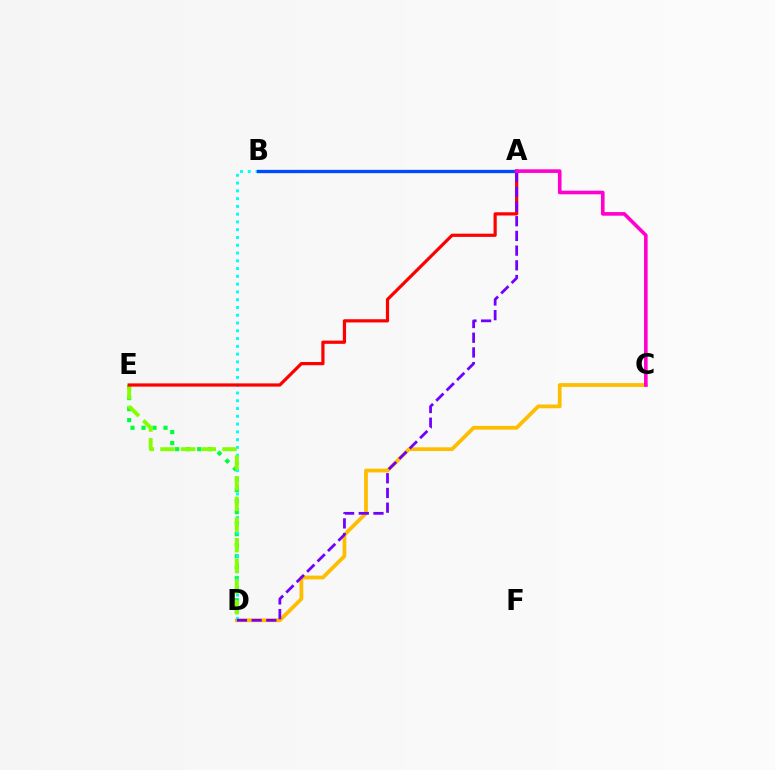{('D', 'E'): [{'color': '#00ff39', 'line_style': 'dotted', 'thickness': 2.99}, {'color': '#84ff00', 'line_style': 'dashed', 'thickness': 2.81}], ('C', 'D'): [{'color': '#ffbd00', 'line_style': 'solid', 'thickness': 2.71}], ('B', 'D'): [{'color': '#00fff6', 'line_style': 'dotted', 'thickness': 2.11}], ('A', 'E'): [{'color': '#ff0000', 'line_style': 'solid', 'thickness': 2.31}], ('A', 'D'): [{'color': '#7200ff', 'line_style': 'dashed', 'thickness': 2.0}], ('A', 'B'): [{'color': '#004bff', 'line_style': 'solid', 'thickness': 2.38}], ('A', 'C'): [{'color': '#ff00cf', 'line_style': 'solid', 'thickness': 2.61}]}